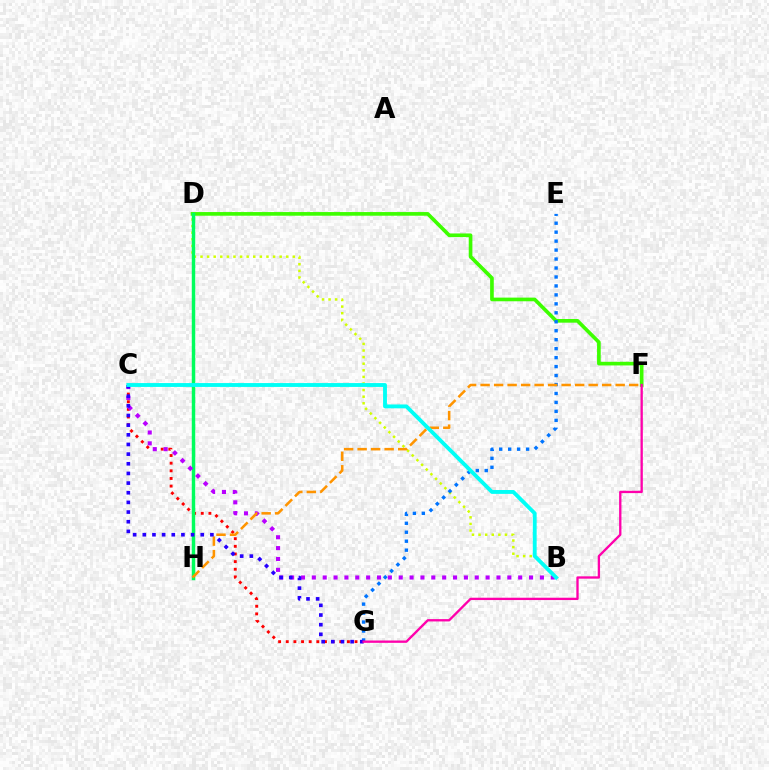{('D', 'F'): [{'color': '#3dff00', 'line_style': 'solid', 'thickness': 2.63}], ('C', 'G'): [{'color': '#ff0000', 'line_style': 'dotted', 'thickness': 2.08}, {'color': '#2500ff', 'line_style': 'dotted', 'thickness': 2.62}], ('B', 'D'): [{'color': '#d1ff00', 'line_style': 'dotted', 'thickness': 1.79}], ('D', 'H'): [{'color': '#00ff5c', 'line_style': 'solid', 'thickness': 2.48}], ('E', 'G'): [{'color': '#0074ff', 'line_style': 'dotted', 'thickness': 2.43}], ('B', 'C'): [{'color': '#b900ff', 'line_style': 'dotted', 'thickness': 2.95}, {'color': '#00fff6', 'line_style': 'solid', 'thickness': 2.78}], ('F', 'H'): [{'color': '#ff9400', 'line_style': 'dashed', 'thickness': 1.83}], ('F', 'G'): [{'color': '#ff00ac', 'line_style': 'solid', 'thickness': 1.68}]}